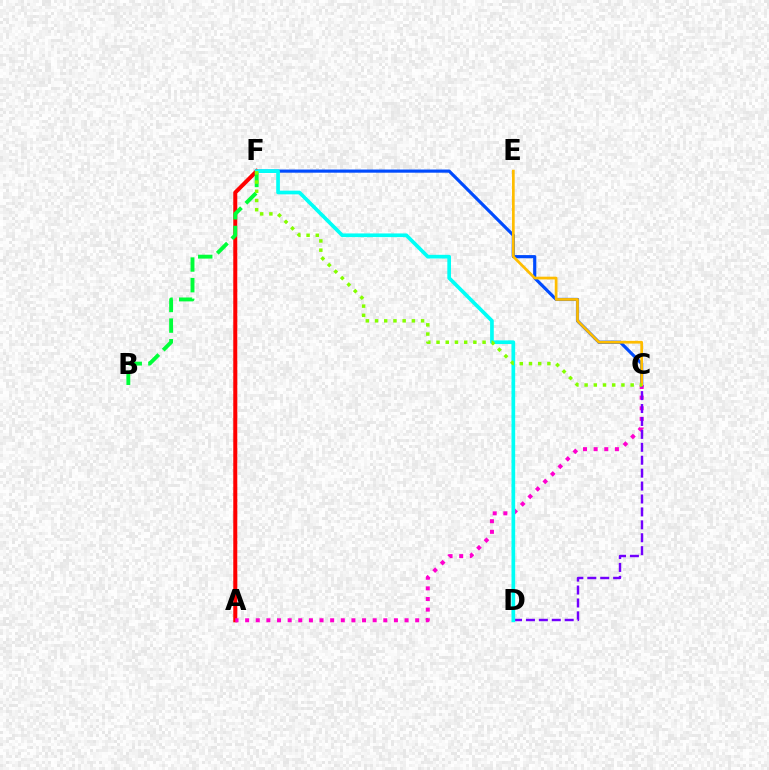{('C', 'F'): [{'color': '#004bff', 'line_style': 'solid', 'thickness': 2.28}, {'color': '#84ff00', 'line_style': 'dotted', 'thickness': 2.5}], ('A', 'F'): [{'color': '#ff0000', 'line_style': 'solid', 'thickness': 2.89}], ('A', 'C'): [{'color': '#ff00cf', 'line_style': 'dotted', 'thickness': 2.89}], ('C', 'D'): [{'color': '#7200ff', 'line_style': 'dashed', 'thickness': 1.76}], ('D', 'F'): [{'color': '#00fff6', 'line_style': 'solid', 'thickness': 2.65}], ('C', 'E'): [{'color': '#ffbd00', 'line_style': 'solid', 'thickness': 1.96}], ('B', 'F'): [{'color': '#00ff39', 'line_style': 'dashed', 'thickness': 2.8}]}